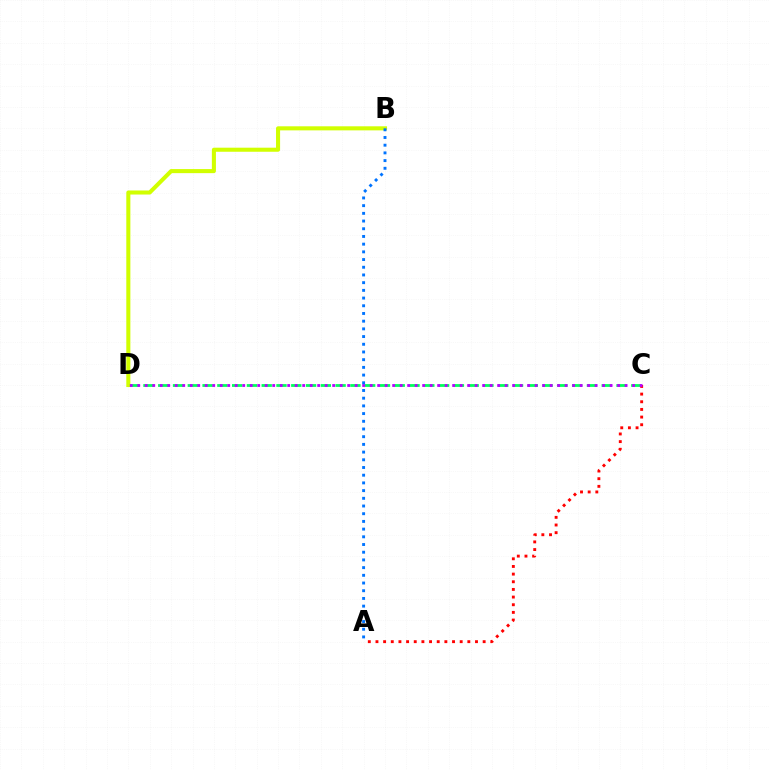{('C', 'D'): [{'color': '#00ff5c', 'line_style': 'dashed', 'thickness': 2.01}, {'color': '#b900ff', 'line_style': 'dotted', 'thickness': 2.04}], ('A', 'C'): [{'color': '#ff0000', 'line_style': 'dotted', 'thickness': 2.08}], ('B', 'D'): [{'color': '#d1ff00', 'line_style': 'solid', 'thickness': 2.93}], ('A', 'B'): [{'color': '#0074ff', 'line_style': 'dotted', 'thickness': 2.09}]}